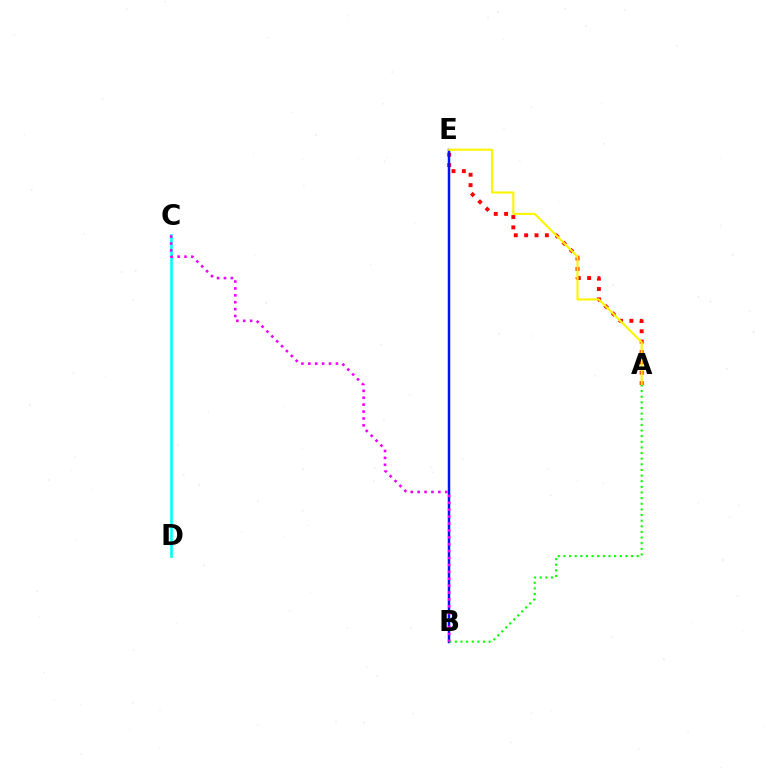{('A', 'E'): [{'color': '#ff0000', 'line_style': 'dotted', 'thickness': 2.81}, {'color': '#fcf500', 'line_style': 'solid', 'thickness': 1.52}], ('B', 'E'): [{'color': '#0010ff', 'line_style': 'solid', 'thickness': 1.77}], ('A', 'B'): [{'color': '#08ff00', 'line_style': 'dotted', 'thickness': 1.53}], ('C', 'D'): [{'color': '#00fff6', 'line_style': 'solid', 'thickness': 1.88}], ('B', 'C'): [{'color': '#ee00ff', 'line_style': 'dotted', 'thickness': 1.87}]}